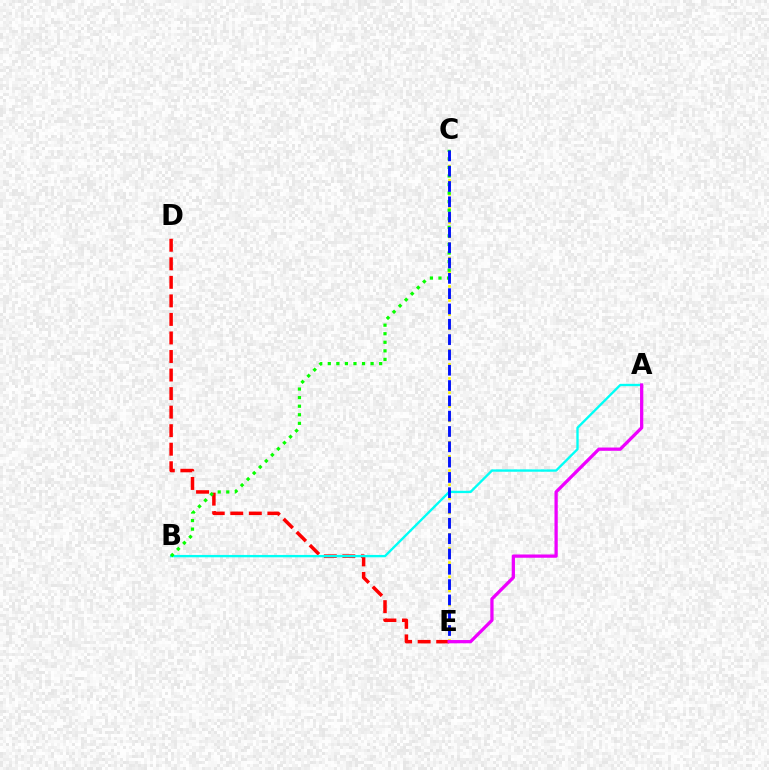{('C', 'E'): [{'color': '#fcf500', 'line_style': 'dotted', 'thickness': 1.92}, {'color': '#0010ff', 'line_style': 'dashed', 'thickness': 2.08}], ('D', 'E'): [{'color': '#ff0000', 'line_style': 'dashed', 'thickness': 2.52}], ('A', 'B'): [{'color': '#00fff6', 'line_style': 'solid', 'thickness': 1.69}], ('B', 'C'): [{'color': '#08ff00', 'line_style': 'dotted', 'thickness': 2.33}], ('A', 'E'): [{'color': '#ee00ff', 'line_style': 'solid', 'thickness': 2.35}]}